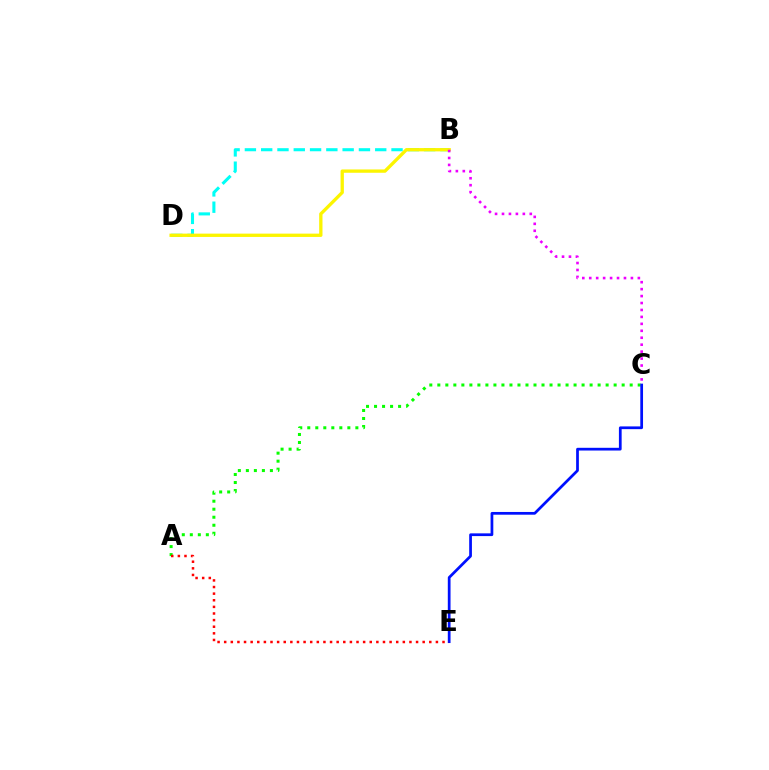{('A', 'C'): [{'color': '#08ff00', 'line_style': 'dotted', 'thickness': 2.18}], ('C', 'E'): [{'color': '#0010ff', 'line_style': 'solid', 'thickness': 1.97}], ('B', 'D'): [{'color': '#00fff6', 'line_style': 'dashed', 'thickness': 2.21}, {'color': '#fcf500', 'line_style': 'solid', 'thickness': 2.38}], ('A', 'E'): [{'color': '#ff0000', 'line_style': 'dotted', 'thickness': 1.8}], ('B', 'C'): [{'color': '#ee00ff', 'line_style': 'dotted', 'thickness': 1.89}]}